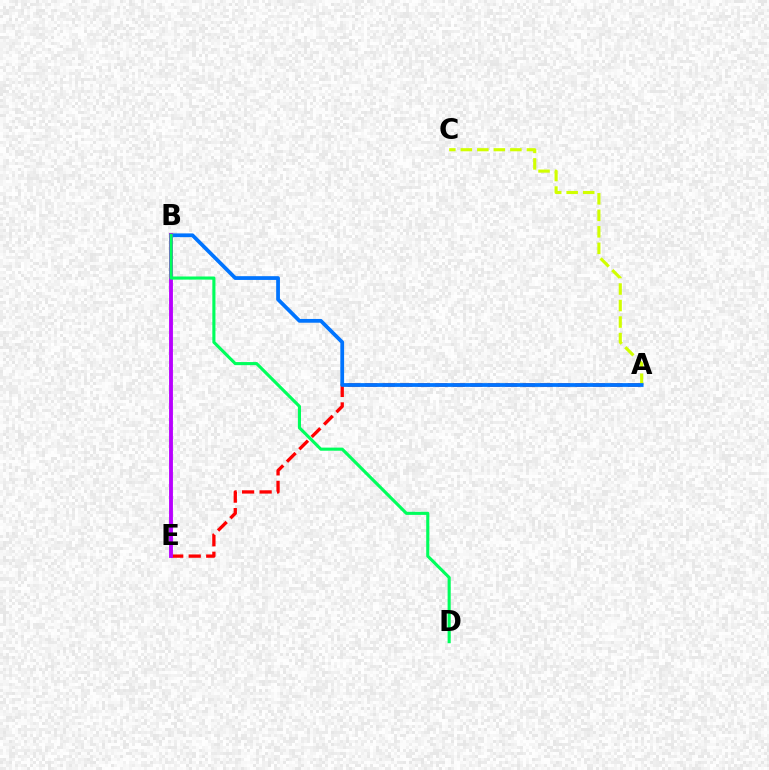{('A', 'C'): [{'color': '#d1ff00', 'line_style': 'dashed', 'thickness': 2.24}], ('A', 'E'): [{'color': '#ff0000', 'line_style': 'dashed', 'thickness': 2.38}], ('A', 'B'): [{'color': '#0074ff', 'line_style': 'solid', 'thickness': 2.71}], ('B', 'E'): [{'color': '#b900ff', 'line_style': 'solid', 'thickness': 2.78}], ('B', 'D'): [{'color': '#00ff5c', 'line_style': 'solid', 'thickness': 2.24}]}